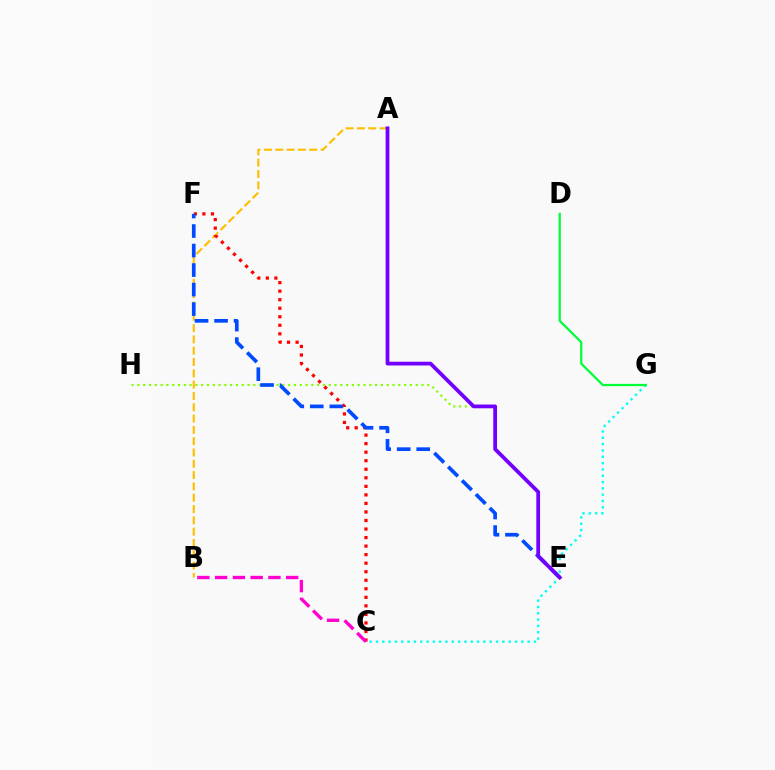{('A', 'B'): [{'color': '#ffbd00', 'line_style': 'dashed', 'thickness': 1.54}], ('C', 'G'): [{'color': '#00fff6', 'line_style': 'dotted', 'thickness': 1.72}], ('D', 'G'): [{'color': '#00ff39', 'line_style': 'solid', 'thickness': 1.62}], ('C', 'F'): [{'color': '#ff0000', 'line_style': 'dotted', 'thickness': 2.32}], ('E', 'H'): [{'color': '#84ff00', 'line_style': 'dotted', 'thickness': 1.58}], ('E', 'F'): [{'color': '#004bff', 'line_style': 'dashed', 'thickness': 2.65}], ('B', 'C'): [{'color': '#ff00cf', 'line_style': 'dashed', 'thickness': 2.41}], ('A', 'E'): [{'color': '#7200ff', 'line_style': 'solid', 'thickness': 2.71}]}